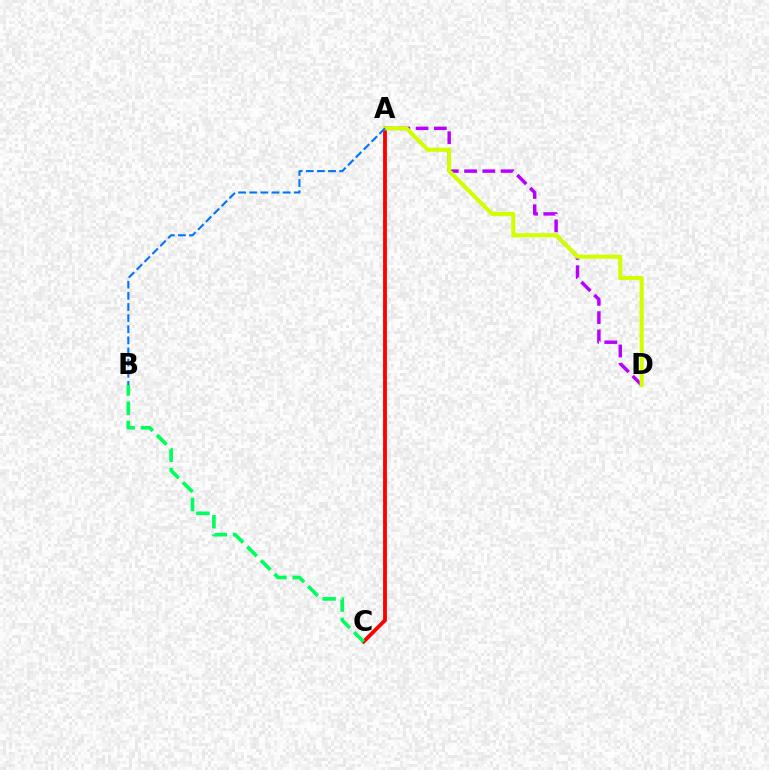{('A', 'D'): [{'color': '#b900ff', 'line_style': 'dashed', 'thickness': 2.48}, {'color': '#d1ff00', 'line_style': 'solid', 'thickness': 2.95}], ('A', 'C'): [{'color': '#ff0000', 'line_style': 'solid', 'thickness': 2.75}], ('A', 'B'): [{'color': '#0074ff', 'line_style': 'dashed', 'thickness': 1.51}], ('B', 'C'): [{'color': '#00ff5c', 'line_style': 'dashed', 'thickness': 2.63}]}